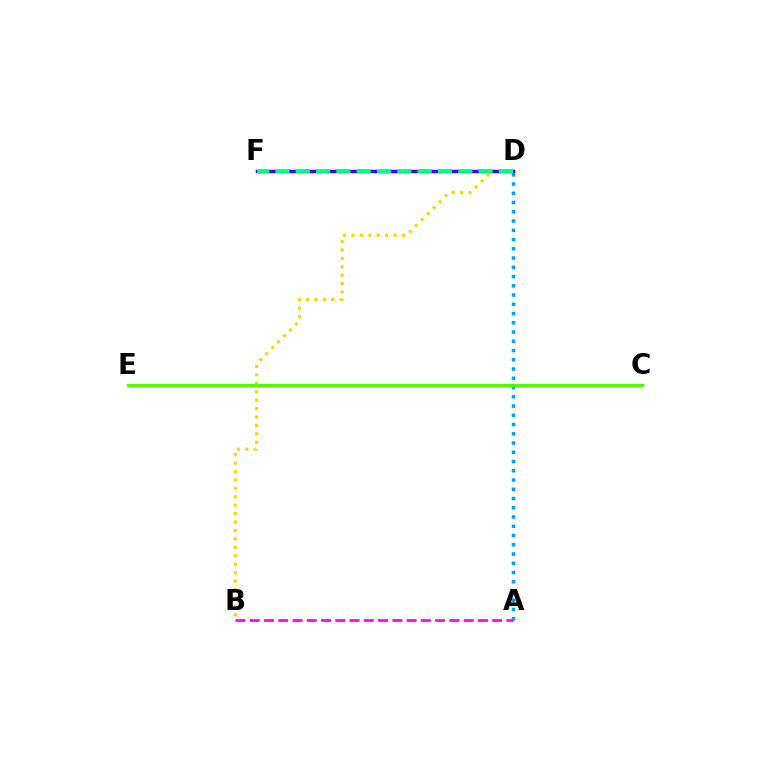{('A', 'D'): [{'color': '#009eff', 'line_style': 'dotted', 'thickness': 2.51}], ('D', 'F'): [{'color': '#ff0000', 'line_style': 'solid', 'thickness': 2.43}, {'color': '#3700ff', 'line_style': 'solid', 'thickness': 2.28}, {'color': '#00ff86', 'line_style': 'dashed', 'thickness': 2.76}], ('B', 'D'): [{'color': '#ffd500', 'line_style': 'dotted', 'thickness': 2.29}], ('C', 'E'): [{'color': '#4fff00', 'line_style': 'solid', 'thickness': 2.38}], ('A', 'B'): [{'color': '#ff00ed', 'line_style': 'dashed', 'thickness': 1.94}]}